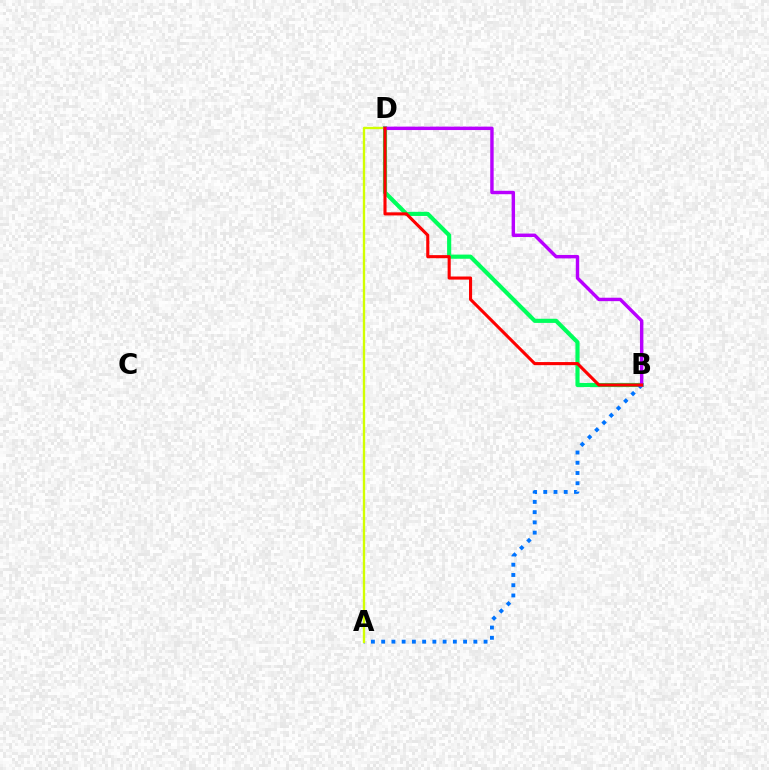{('B', 'D'): [{'color': '#00ff5c', 'line_style': 'solid', 'thickness': 2.98}, {'color': '#b900ff', 'line_style': 'solid', 'thickness': 2.46}, {'color': '#ff0000', 'line_style': 'solid', 'thickness': 2.23}], ('A', 'B'): [{'color': '#0074ff', 'line_style': 'dotted', 'thickness': 2.78}], ('A', 'D'): [{'color': '#d1ff00', 'line_style': 'solid', 'thickness': 1.69}]}